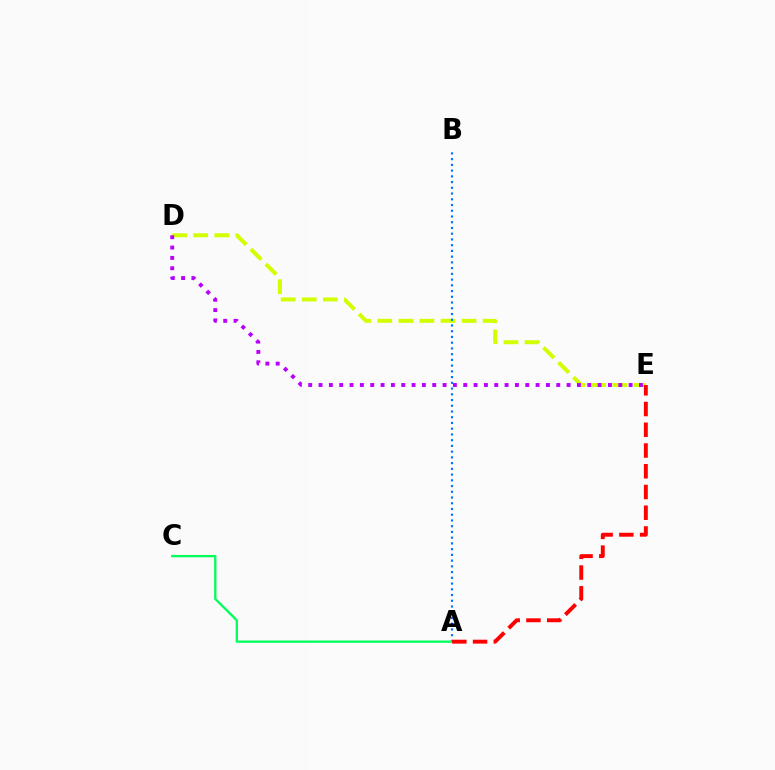{('D', 'E'): [{'color': '#d1ff00', 'line_style': 'dashed', 'thickness': 2.86}, {'color': '#b900ff', 'line_style': 'dotted', 'thickness': 2.81}], ('A', 'B'): [{'color': '#0074ff', 'line_style': 'dotted', 'thickness': 1.56}], ('A', 'C'): [{'color': '#00ff5c', 'line_style': 'solid', 'thickness': 1.67}], ('A', 'E'): [{'color': '#ff0000', 'line_style': 'dashed', 'thickness': 2.82}]}